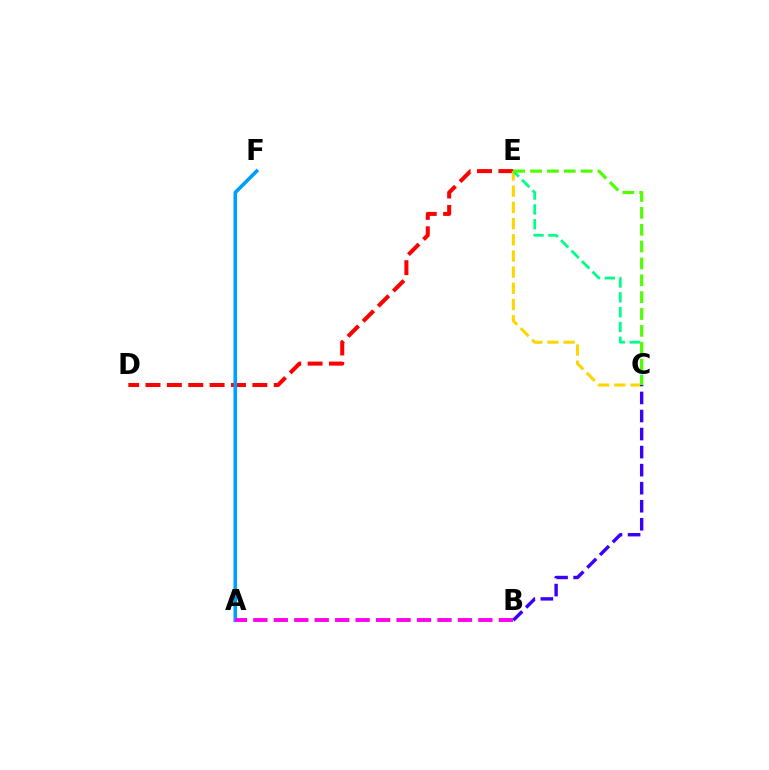{('D', 'E'): [{'color': '#ff0000', 'line_style': 'dashed', 'thickness': 2.9}], ('C', 'E'): [{'color': '#ffd500', 'line_style': 'dashed', 'thickness': 2.2}, {'color': '#00ff86', 'line_style': 'dashed', 'thickness': 2.02}, {'color': '#4fff00', 'line_style': 'dashed', 'thickness': 2.29}], ('B', 'C'): [{'color': '#3700ff', 'line_style': 'dashed', 'thickness': 2.45}], ('A', 'F'): [{'color': '#009eff', 'line_style': 'solid', 'thickness': 2.6}], ('A', 'B'): [{'color': '#ff00ed', 'line_style': 'dashed', 'thickness': 2.78}]}